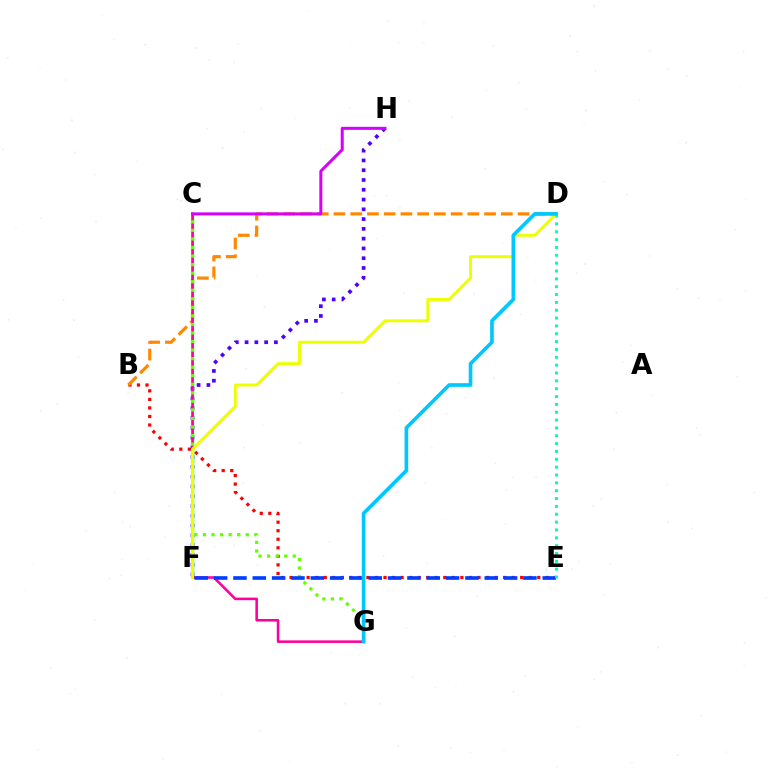{('B', 'E'): [{'color': '#ff0000', 'line_style': 'dotted', 'thickness': 2.32}], ('F', 'H'): [{'color': '#4f00ff', 'line_style': 'dotted', 'thickness': 2.66}], ('C', 'F'): [{'color': '#00ff27', 'line_style': 'solid', 'thickness': 1.7}], ('B', 'D'): [{'color': '#ff8800', 'line_style': 'dashed', 'thickness': 2.27}], ('C', 'G'): [{'color': '#ff00a0', 'line_style': 'solid', 'thickness': 1.86}, {'color': '#66ff00', 'line_style': 'dotted', 'thickness': 2.32}], ('E', 'F'): [{'color': '#003fff', 'line_style': 'dashed', 'thickness': 2.63}], ('D', 'E'): [{'color': '#00ffaf', 'line_style': 'dotted', 'thickness': 2.13}], ('C', 'H'): [{'color': '#d600ff', 'line_style': 'solid', 'thickness': 2.17}], ('D', 'F'): [{'color': '#eeff00', 'line_style': 'solid', 'thickness': 2.1}], ('D', 'G'): [{'color': '#00c7ff', 'line_style': 'solid', 'thickness': 2.63}]}